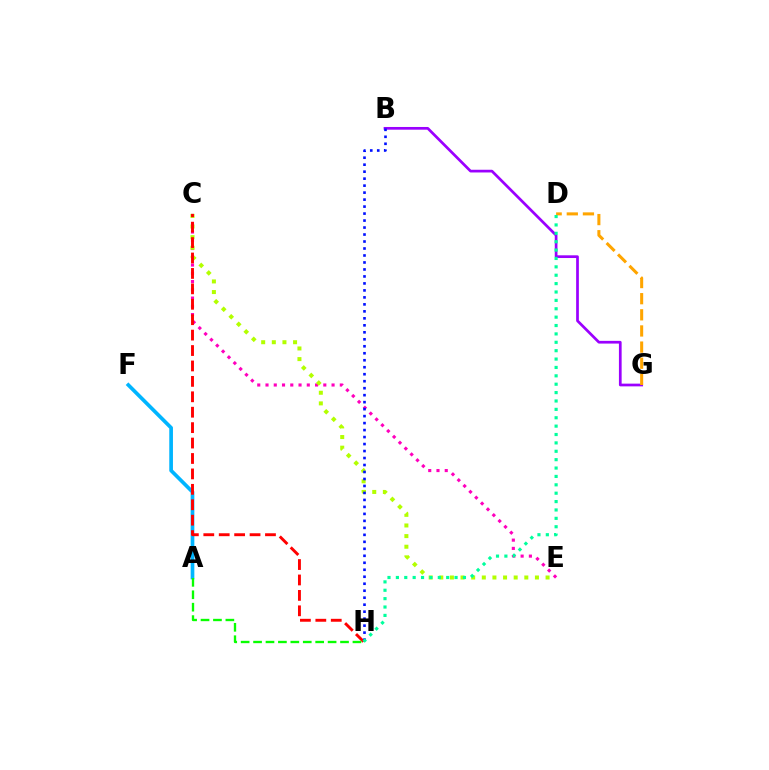{('C', 'E'): [{'color': '#ff00bd', 'line_style': 'dotted', 'thickness': 2.24}, {'color': '#b3ff00', 'line_style': 'dotted', 'thickness': 2.89}], ('B', 'G'): [{'color': '#9b00ff', 'line_style': 'solid', 'thickness': 1.95}], ('D', 'G'): [{'color': '#ffa500', 'line_style': 'dashed', 'thickness': 2.19}], ('A', 'F'): [{'color': '#00b5ff', 'line_style': 'solid', 'thickness': 2.65}], ('C', 'H'): [{'color': '#ff0000', 'line_style': 'dashed', 'thickness': 2.1}], ('B', 'H'): [{'color': '#0010ff', 'line_style': 'dotted', 'thickness': 1.9}], ('D', 'H'): [{'color': '#00ff9d', 'line_style': 'dotted', 'thickness': 2.28}], ('A', 'H'): [{'color': '#08ff00', 'line_style': 'dashed', 'thickness': 1.69}]}